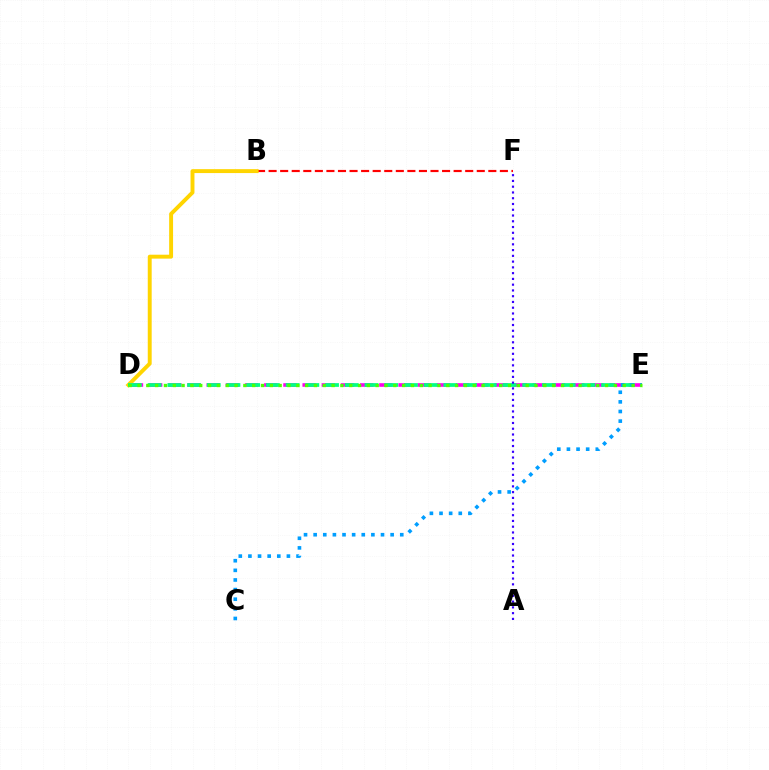{('D', 'E'): [{'color': '#ff00ed', 'line_style': 'dashed', 'thickness': 2.61}, {'color': '#00ff86', 'line_style': 'dashed', 'thickness': 2.68}, {'color': '#4fff00', 'line_style': 'dotted', 'thickness': 2.4}], ('B', 'F'): [{'color': '#ff0000', 'line_style': 'dashed', 'thickness': 1.57}], ('B', 'D'): [{'color': '#ffd500', 'line_style': 'solid', 'thickness': 2.82}], ('C', 'E'): [{'color': '#009eff', 'line_style': 'dotted', 'thickness': 2.61}], ('A', 'F'): [{'color': '#3700ff', 'line_style': 'dotted', 'thickness': 1.57}]}